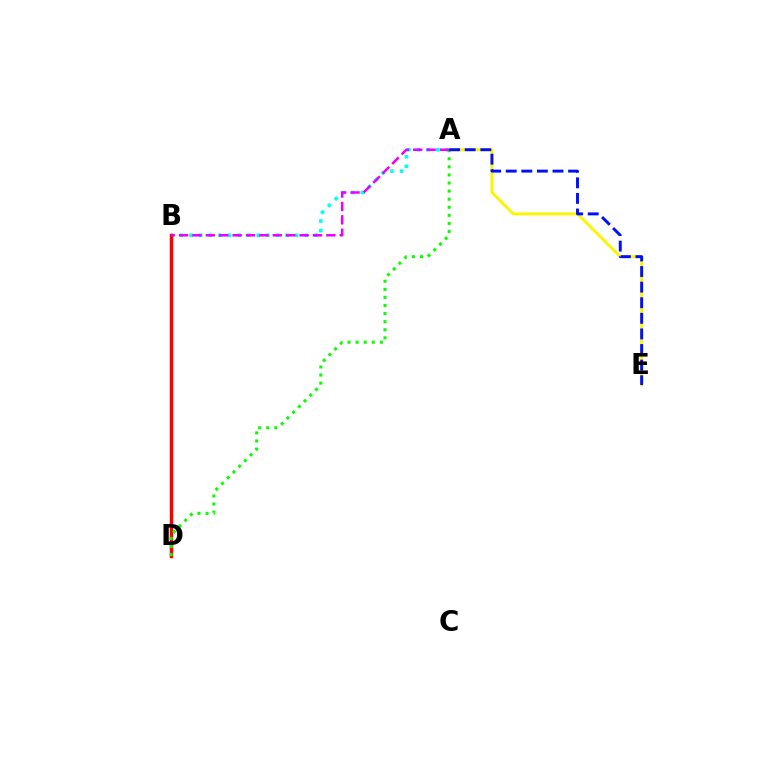{('A', 'B'): [{'color': '#00fff6', 'line_style': 'dotted', 'thickness': 2.61}, {'color': '#ee00ff', 'line_style': 'dashed', 'thickness': 1.82}], ('A', 'E'): [{'color': '#fcf500', 'line_style': 'solid', 'thickness': 2.1}, {'color': '#0010ff', 'line_style': 'dashed', 'thickness': 2.12}], ('B', 'D'): [{'color': '#ff0000', 'line_style': 'solid', 'thickness': 2.49}], ('A', 'D'): [{'color': '#08ff00', 'line_style': 'dotted', 'thickness': 2.2}]}